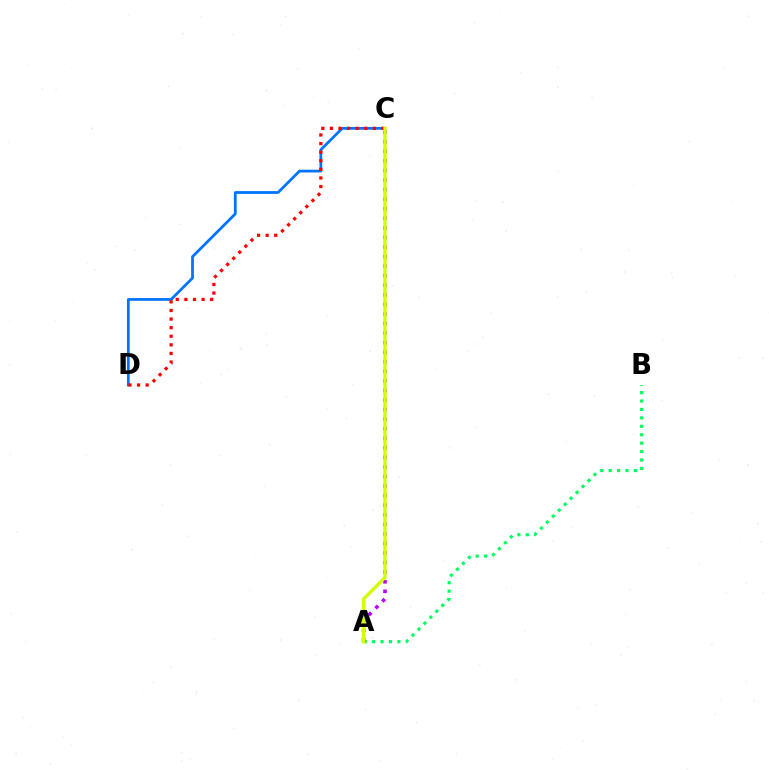{('A', 'B'): [{'color': '#00ff5c', 'line_style': 'dotted', 'thickness': 2.29}], ('A', 'C'): [{'color': '#b900ff', 'line_style': 'dotted', 'thickness': 2.6}, {'color': '#d1ff00', 'line_style': 'solid', 'thickness': 2.43}], ('C', 'D'): [{'color': '#0074ff', 'line_style': 'solid', 'thickness': 1.99}, {'color': '#ff0000', 'line_style': 'dotted', 'thickness': 2.34}]}